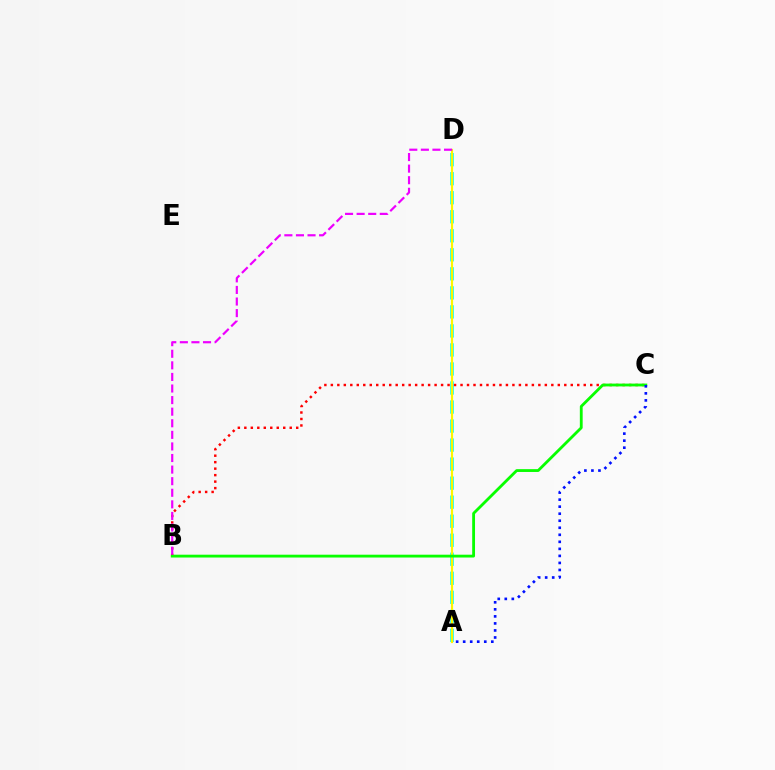{('A', 'D'): [{'color': '#00fff6', 'line_style': 'dashed', 'thickness': 2.58}, {'color': '#fcf500', 'line_style': 'solid', 'thickness': 1.57}], ('B', 'C'): [{'color': '#ff0000', 'line_style': 'dotted', 'thickness': 1.76}, {'color': '#08ff00', 'line_style': 'solid', 'thickness': 2.03}], ('A', 'C'): [{'color': '#0010ff', 'line_style': 'dotted', 'thickness': 1.91}], ('B', 'D'): [{'color': '#ee00ff', 'line_style': 'dashed', 'thickness': 1.57}]}